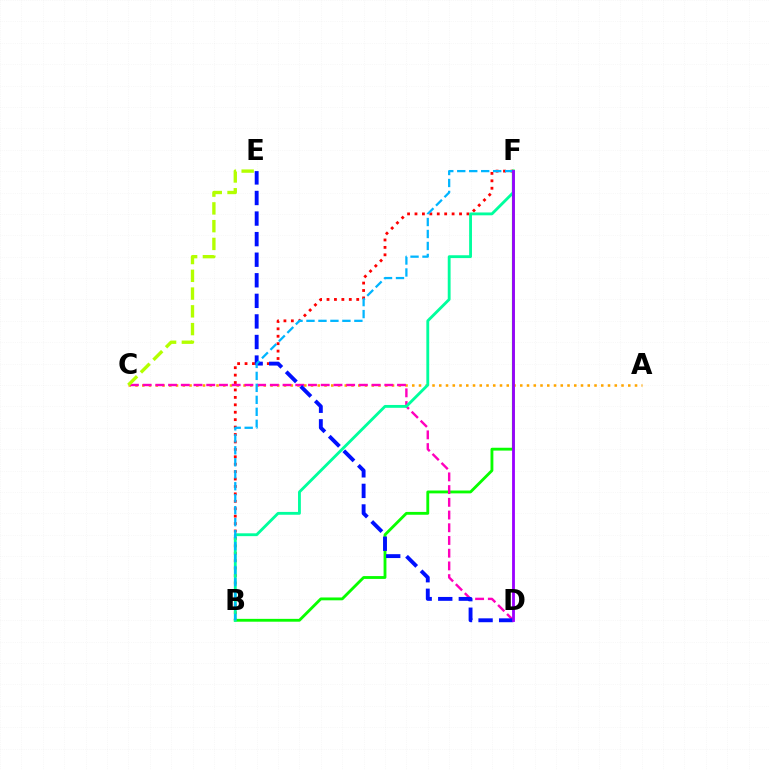{('A', 'C'): [{'color': '#ffa500', 'line_style': 'dotted', 'thickness': 1.83}], ('B', 'F'): [{'color': '#08ff00', 'line_style': 'solid', 'thickness': 2.05}, {'color': '#ff0000', 'line_style': 'dotted', 'thickness': 2.02}, {'color': '#00ff9d', 'line_style': 'solid', 'thickness': 2.05}, {'color': '#00b5ff', 'line_style': 'dashed', 'thickness': 1.63}], ('C', 'D'): [{'color': '#ff00bd', 'line_style': 'dashed', 'thickness': 1.73}], ('D', 'E'): [{'color': '#0010ff', 'line_style': 'dashed', 'thickness': 2.79}], ('C', 'E'): [{'color': '#b3ff00', 'line_style': 'dashed', 'thickness': 2.41}], ('D', 'F'): [{'color': '#9b00ff', 'line_style': 'solid', 'thickness': 2.03}]}